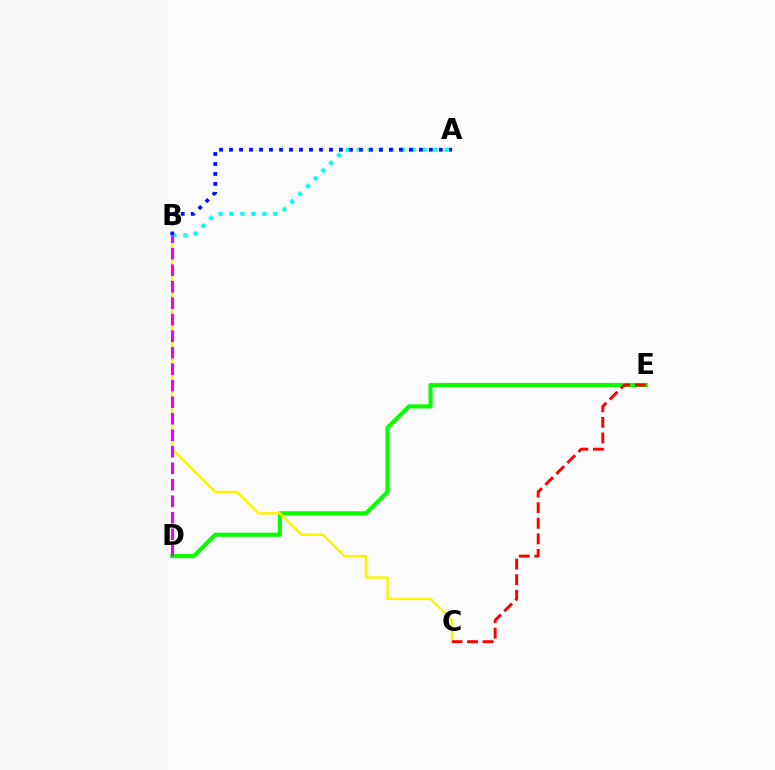{('D', 'E'): [{'color': '#08ff00', 'line_style': 'solid', 'thickness': 2.99}], ('A', 'B'): [{'color': '#00fff6', 'line_style': 'dotted', 'thickness': 2.98}, {'color': '#0010ff', 'line_style': 'dotted', 'thickness': 2.72}], ('B', 'C'): [{'color': '#fcf500', 'line_style': 'solid', 'thickness': 1.73}], ('C', 'E'): [{'color': '#ff0000', 'line_style': 'dashed', 'thickness': 2.12}], ('B', 'D'): [{'color': '#ee00ff', 'line_style': 'dashed', 'thickness': 2.24}]}